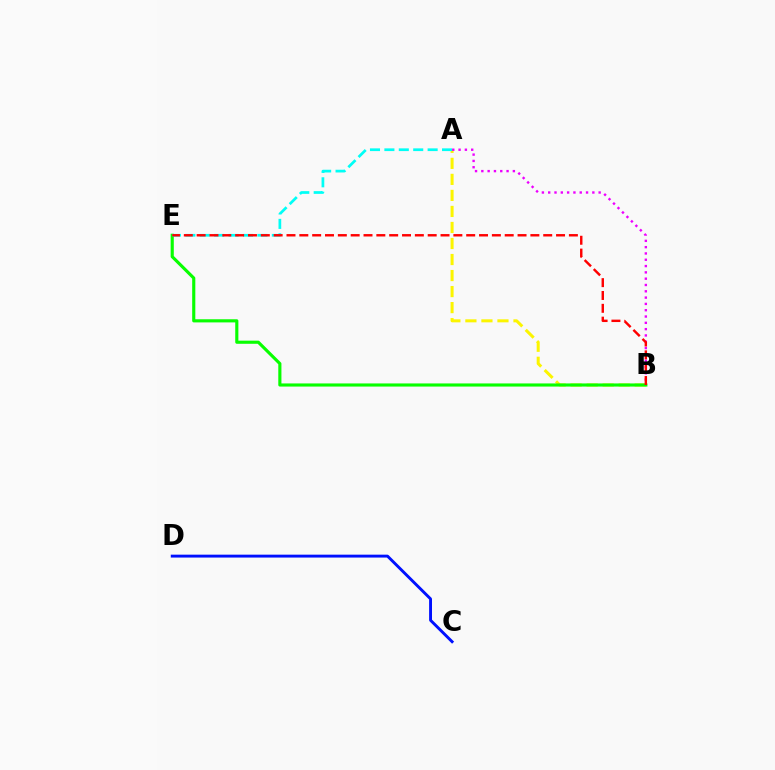{('C', 'D'): [{'color': '#0010ff', 'line_style': 'solid', 'thickness': 2.09}], ('A', 'B'): [{'color': '#fcf500', 'line_style': 'dashed', 'thickness': 2.18}, {'color': '#ee00ff', 'line_style': 'dotted', 'thickness': 1.71}], ('B', 'E'): [{'color': '#08ff00', 'line_style': 'solid', 'thickness': 2.26}, {'color': '#ff0000', 'line_style': 'dashed', 'thickness': 1.74}], ('A', 'E'): [{'color': '#00fff6', 'line_style': 'dashed', 'thickness': 1.96}]}